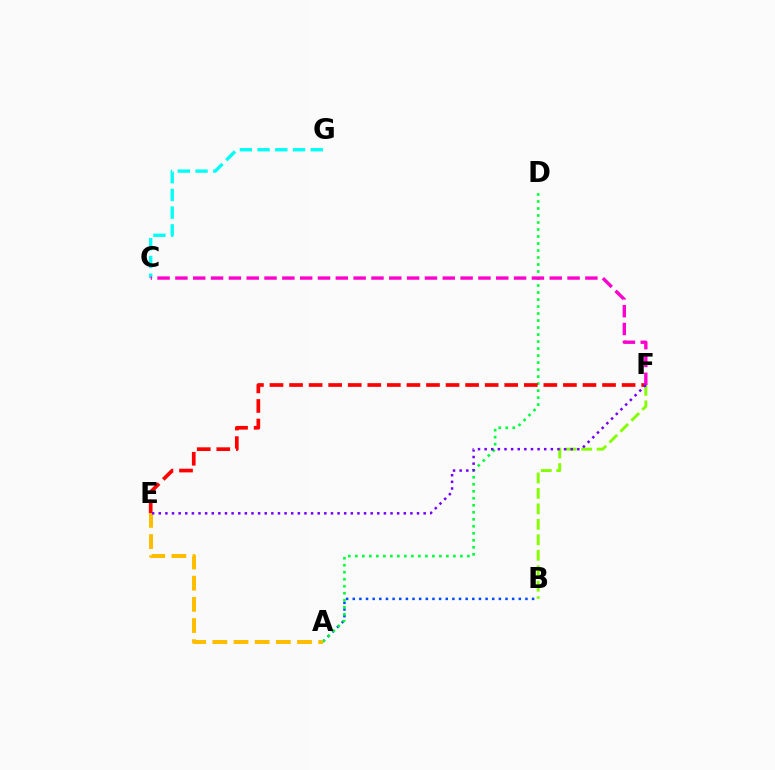{('A', 'B'): [{'color': '#004bff', 'line_style': 'dotted', 'thickness': 1.8}], ('A', 'D'): [{'color': '#00ff39', 'line_style': 'dotted', 'thickness': 1.9}], ('C', 'G'): [{'color': '#00fff6', 'line_style': 'dashed', 'thickness': 2.41}], ('E', 'F'): [{'color': '#ff0000', 'line_style': 'dashed', 'thickness': 2.66}, {'color': '#7200ff', 'line_style': 'dotted', 'thickness': 1.8}], ('C', 'F'): [{'color': '#ff00cf', 'line_style': 'dashed', 'thickness': 2.42}], ('B', 'F'): [{'color': '#84ff00', 'line_style': 'dashed', 'thickness': 2.1}], ('A', 'E'): [{'color': '#ffbd00', 'line_style': 'dashed', 'thickness': 2.87}]}